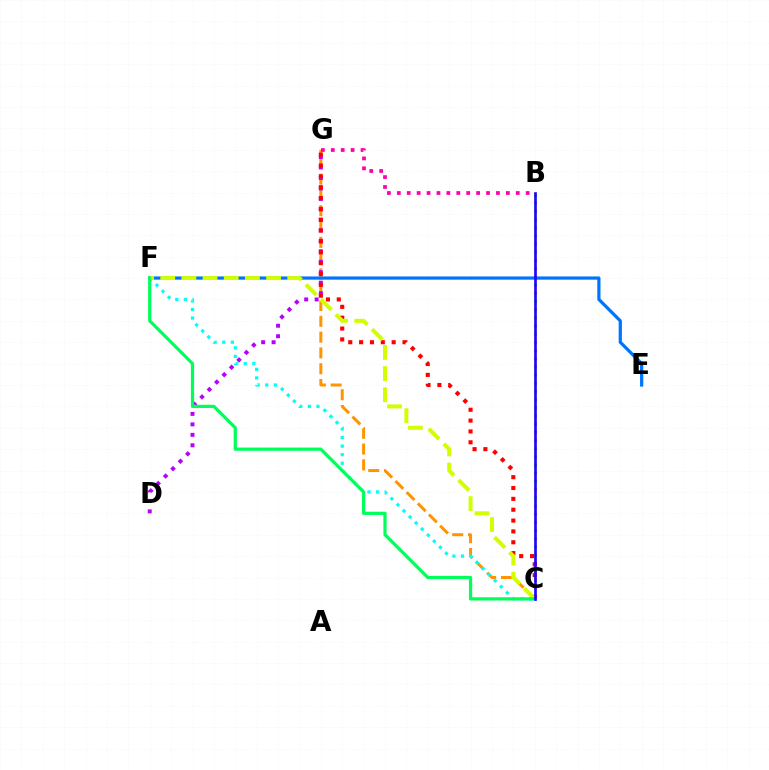{('C', 'G'): [{'color': '#ff9400', 'line_style': 'dashed', 'thickness': 2.15}, {'color': '#ff0000', 'line_style': 'dotted', 'thickness': 2.95}], ('B', 'C'): [{'color': '#3dff00', 'line_style': 'dotted', 'thickness': 2.22}, {'color': '#2500ff', 'line_style': 'solid', 'thickness': 1.91}], ('D', 'G'): [{'color': '#b900ff', 'line_style': 'dotted', 'thickness': 2.84}], ('C', 'F'): [{'color': '#00fff6', 'line_style': 'dotted', 'thickness': 2.33}, {'color': '#d1ff00', 'line_style': 'dashed', 'thickness': 2.88}, {'color': '#00ff5c', 'line_style': 'solid', 'thickness': 2.32}], ('E', 'F'): [{'color': '#0074ff', 'line_style': 'solid', 'thickness': 2.32}], ('B', 'G'): [{'color': '#ff00ac', 'line_style': 'dotted', 'thickness': 2.69}]}